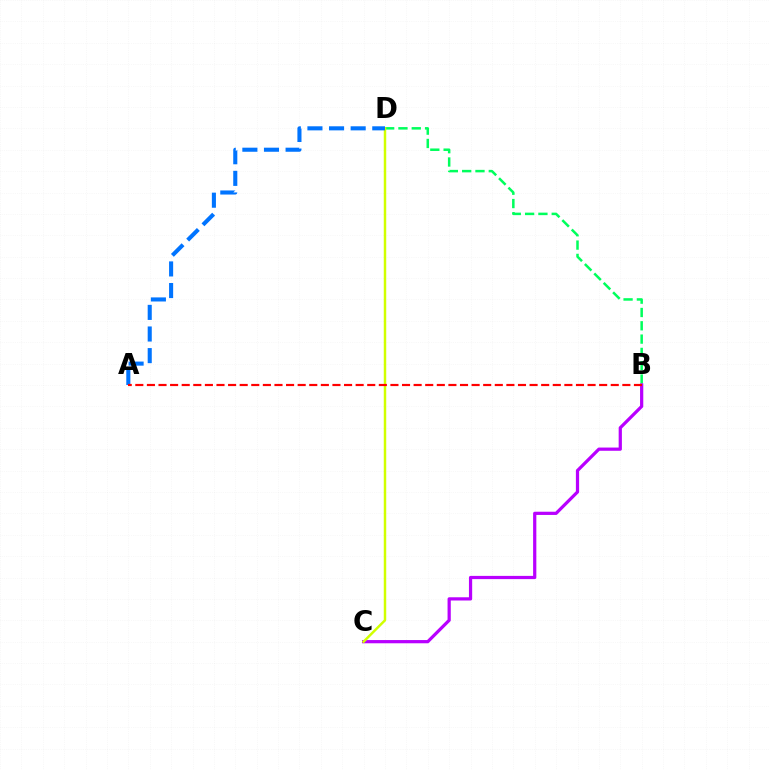{('B', 'D'): [{'color': '#00ff5c', 'line_style': 'dashed', 'thickness': 1.81}], ('B', 'C'): [{'color': '#b900ff', 'line_style': 'solid', 'thickness': 2.32}], ('C', 'D'): [{'color': '#d1ff00', 'line_style': 'solid', 'thickness': 1.78}], ('A', 'D'): [{'color': '#0074ff', 'line_style': 'dashed', 'thickness': 2.94}], ('A', 'B'): [{'color': '#ff0000', 'line_style': 'dashed', 'thickness': 1.58}]}